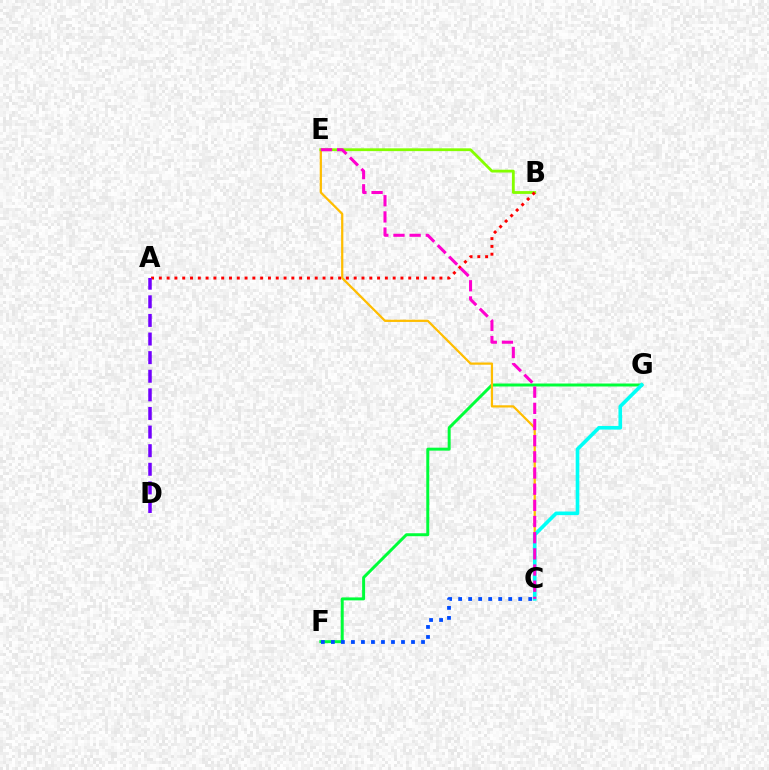{('F', 'G'): [{'color': '#00ff39', 'line_style': 'solid', 'thickness': 2.14}], ('C', 'F'): [{'color': '#004bff', 'line_style': 'dotted', 'thickness': 2.72}], ('C', 'E'): [{'color': '#ffbd00', 'line_style': 'solid', 'thickness': 1.61}, {'color': '#ff00cf', 'line_style': 'dashed', 'thickness': 2.2}], ('B', 'E'): [{'color': '#84ff00', 'line_style': 'solid', 'thickness': 2.02}], ('C', 'G'): [{'color': '#00fff6', 'line_style': 'solid', 'thickness': 2.61}], ('A', 'B'): [{'color': '#ff0000', 'line_style': 'dotted', 'thickness': 2.12}], ('A', 'D'): [{'color': '#7200ff', 'line_style': 'dashed', 'thickness': 2.53}]}